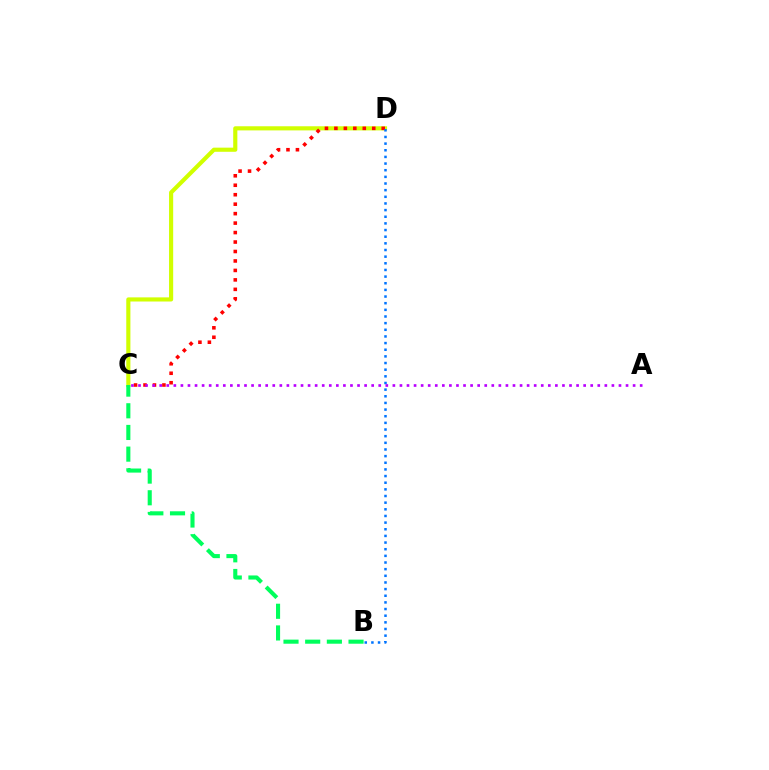{('C', 'D'): [{'color': '#d1ff00', 'line_style': 'solid', 'thickness': 2.98}, {'color': '#ff0000', 'line_style': 'dotted', 'thickness': 2.57}], ('B', 'D'): [{'color': '#0074ff', 'line_style': 'dotted', 'thickness': 1.81}], ('B', 'C'): [{'color': '#00ff5c', 'line_style': 'dashed', 'thickness': 2.94}], ('A', 'C'): [{'color': '#b900ff', 'line_style': 'dotted', 'thickness': 1.92}]}